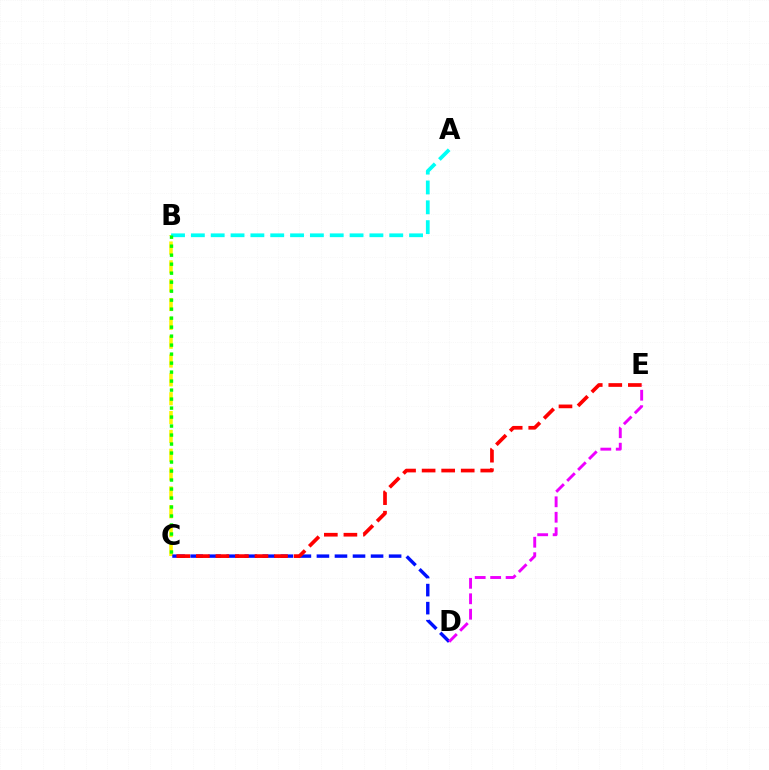{('B', 'C'): [{'color': '#fcf500', 'line_style': 'dashed', 'thickness': 2.56}, {'color': '#08ff00', 'line_style': 'dotted', 'thickness': 2.44}], ('C', 'D'): [{'color': '#0010ff', 'line_style': 'dashed', 'thickness': 2.45}], ('A', 'B'): [{'color': '#00fff6', 'line_style': 'dashed', 'thickness': 2.7}], ('C', 'E'): [{'color': '#ff0000', 'line_style': 'dashed', 'thickness': 2.66}], ('D', 'E'): [{'color': '#ee00ff', 'line_style': 'dashed', 'thickness': 2.1}]}